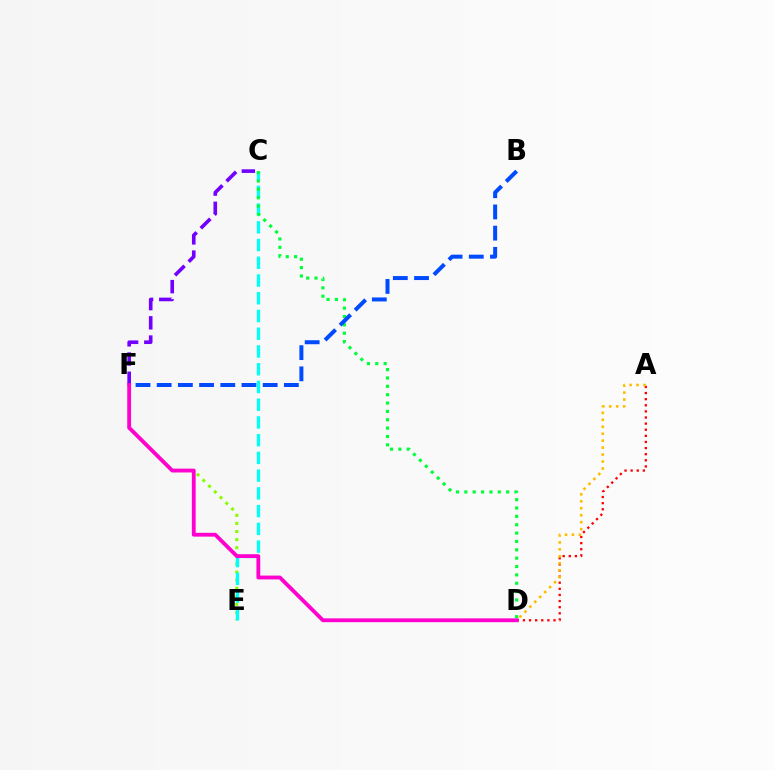{('A', 'D'): [{'color': '#ff0000', 'line_style': 'dotted', 'thickness': 1.66}, {'color': '#ffbd00', 'line_style': 'dotted', 'thickness': 1.89}], ('E', 'F'): [{'color': '#84ff00', 'line_style': 'dotted', 'thickness': 2.2}], ('C', 'F'): [{'color': '#7200ff', 'line_style': 'dashed', 'thickness': 2.61}], ('C', 'E'): [{'color': '#00fff6', 'line_style': 'dashed', 'thickness': 2.41}], ('C', 'D'): [{'color': '#00ff39', 'line_style': 'dotted', 'thickness': 2.27}], ('D', 'F'): [{'color': '#ff00cf', 'line_style': 'solid', 'thickness': 2.75}], ('B', 'F'): [{'color': '#004bff', 'line_style': 'dashed', 'thickness': 2.88}]}